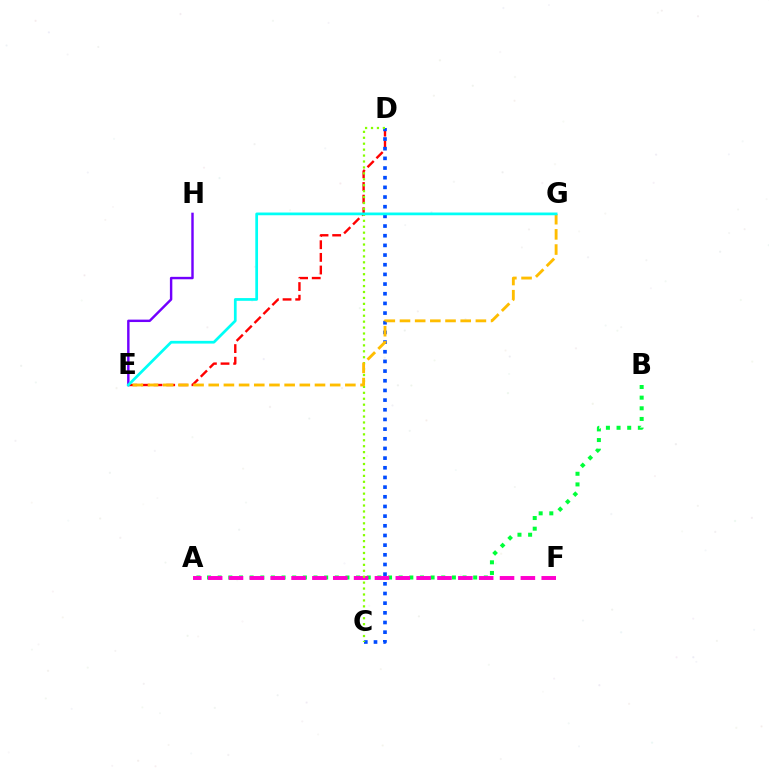{('D', 'E'): [{'color': '#ff0000', 'line_style': 'dashed', 'thickness': 1.72}], ('A', 'B'): [{'color': '#00ff39', 'line_style': 'dotted', 'thickness': 2.89}], ('A', 'F'): [{'color': '#ff00cf', 'line_style': 'dashed', 'thickness': 2.83}], ('C', 'D'): [{'color': '#004bff', 'line_style': 'dotted', 'thickness': 2.63}, {'color': '#84ff00', 'line_style': 'dotted', 'thickness': 1.61}], ('E', 'G'): [{'color': '#ffbd00', 'line_style': 'dashed', 'thickness': 2.06}, {'color': '#00fff6', 'line_style': 'solid', 'thickness': 1.97}], ('E', 'H'): [{'color': '#7200ff', 'line_style': 'solid', 'thickness': 1.75}]}